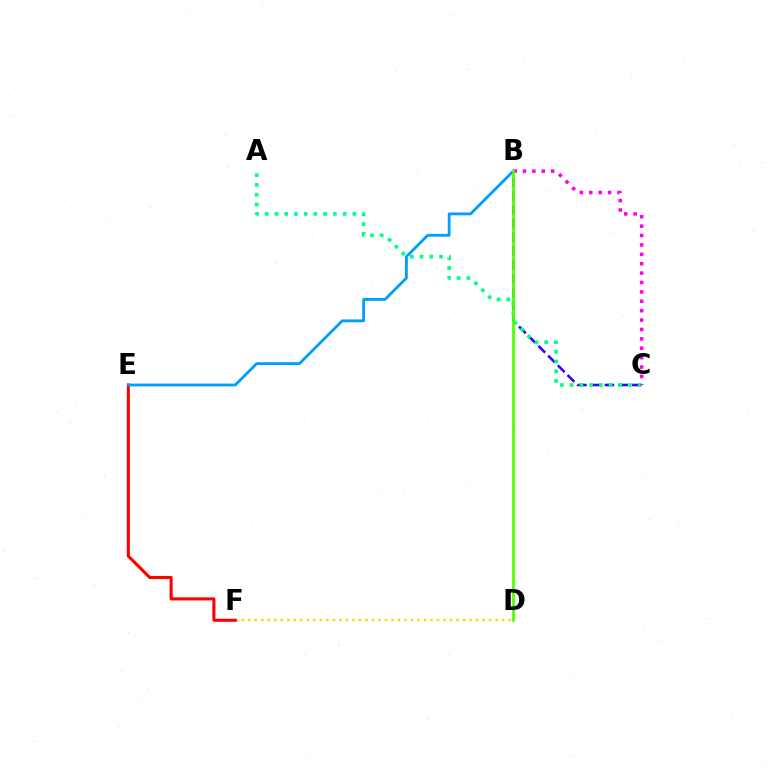{('B', 'C'): [{'color': '#3700ff', 'line_style': 'dashed', 'thickness': 1.87}, {'color': '#ff00ed', 'line_style': 'dotted', 'thickness': 2.55}], ('A', 'C'): [{'color': '#00ff86', 'line_style': 'dotted', 'thickness': 2.65}], ('D', 'F'): [{'color': '#ffd500', 'line_style': 'dotted', 'thickness': 1.77}], ('E', 'F'): [{'color': '#ff0000', 'line_style': 'solid', 'thickness': 2.21}], ('B', 'E'): [{'color': '#009eff', 'line_style': 'solid', 'thickness': 2.03}], ('B', 'D'): [{'color': '#4fff00', 'line_style': 'solid', 'thickness': 1.97}]}